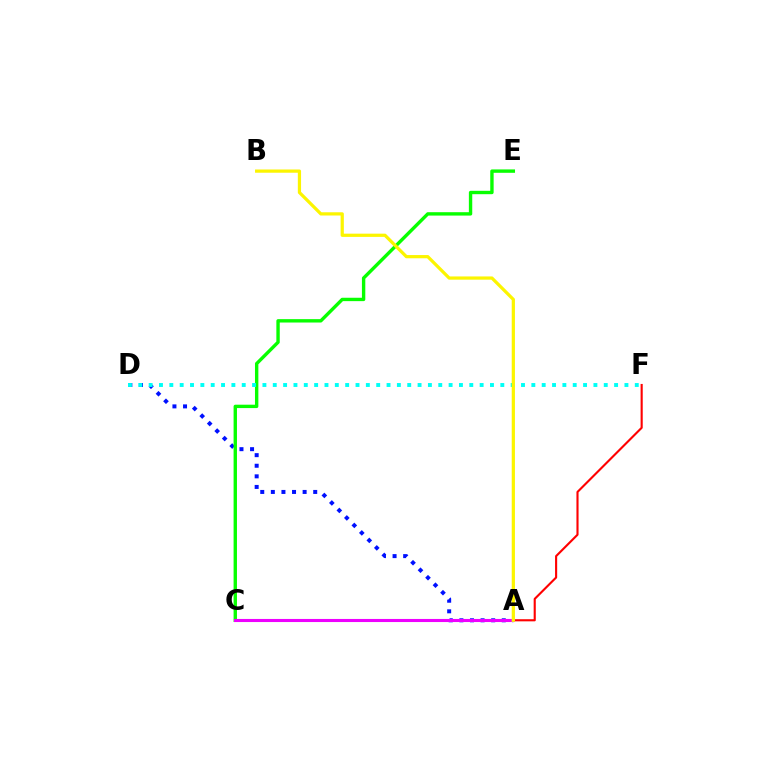{('A', 'D'): [{'color': '#0010ff', 'line_style': 'dotted', 'thickness': 2.88}], ('C', 'E'): [{'color': '#08ff00', 'line_style': 'solid', 'thickness': 2.44}], ('A', 'F'): [{'color': '#ff0000', 'line_style': 'solid', 'thickness': 1.53}], ('D', 'F'): [{'color': '#00fff6', 'line_style': 'dotted', 'thickness': 2.81}], ('A', 'C'): [{'color': '#ee00ff', 'line_style': 'solid', 'thickness': 2.23}], ('A', 'B'): [{'color': '#fcf500', 'line_style': 'solid', 'thickness': 2.32}]}